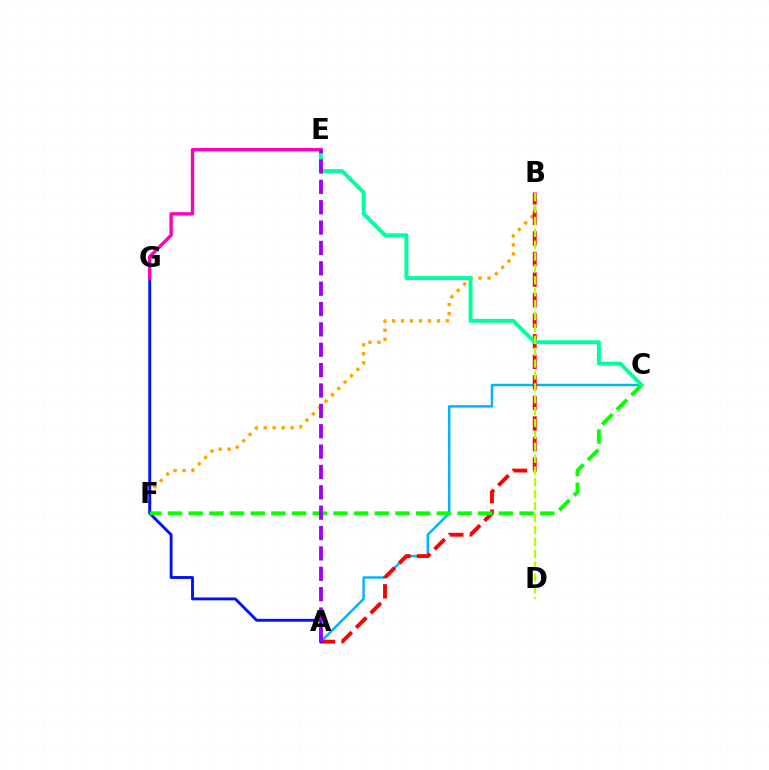{('B', 'F'): [{'color': '#ffa500', 'line_style': 'dotted', 'thickness': 2.44}], ('A', 'C'): [{'color': '#00b5ff', 'line_style': 'solid', 'thickness': 1.77}], ('A', 'B'): [{'color': '#ff0000', 'line_style': 'dashed', 'thickness': 2.79}], ('A', 'G'): [{'color': '#0010ff', 'line_style': 'solid', 'thickness': 2.07}], ('C', 'F'): [{'color': '#08ff00', 'line_style': 'dashed', 'thickness': 2.81}], ('C', 'E'): [{'color': '#00ff9d', 'line_style': 'solid', 'thickness': 2.83}], ('B', 'D'): [{'color': '#b3ff00', 'line_style': 'dashed', 'thickness': 1.62}], ('E', 'G'): [{'color': '#ff00bd', 'line_style': 'solid', 'thickness': 2.44}], ('A', 'E'): [{'color': '#9b00ff', 'line_style': 'dashed', 'thickness': 2.77}]}